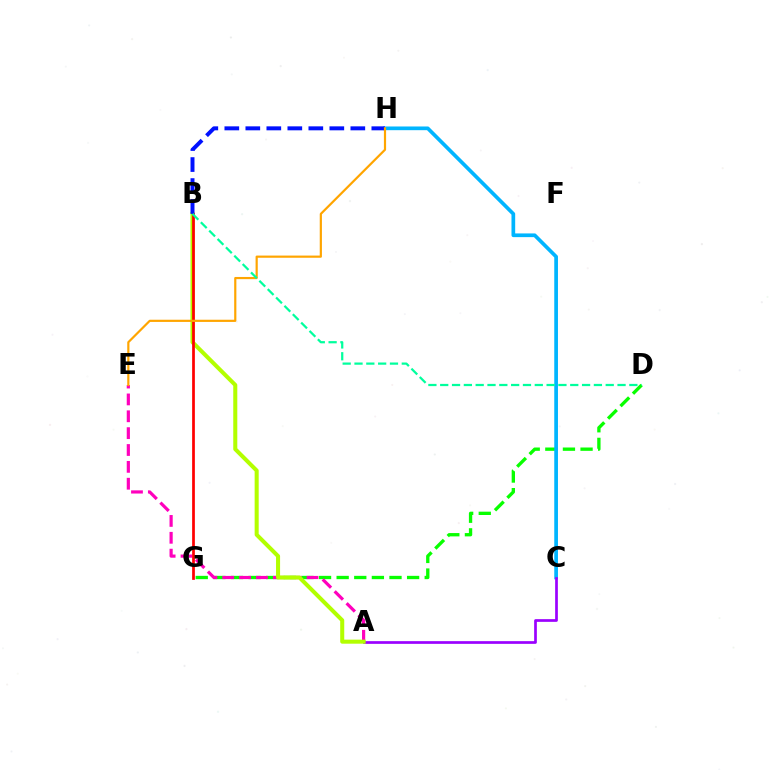{('D', 'G'): [{'color': '#08ff00', 'line_style': 'dashed', 'thickness': 2.39}], ('C', 'H'): [{'color': '#00b5ff', 'line_style': 'solid', 'thickness': 2.67}], ('A', 'C'): [{'color': '#9b00ff', 'line_style': 'solid', 'thickness': 1.94}], ('A', 'E'): [{'color': '#ff00bd', 'line_style': 'dashed', 'thickness': 2.29}], ('A', 'B'): [{'color': '#b3ff00', 'line_style': 'solid', 'thickness': 2.91}], ('B', 'G'): [{'color': '#ff0000', 'line_style': 'solid', 'thickness': 1.96}], ('B', 'H'): [{'color': '#0010ff', 'line_style': 'dashed', 'thickness': 2.85}], ('E', 'H'): [{'color': '#ffa500', 'line_style': 'solid', 'thickness': 1.58}], ('B', 'D'): [{'color': '#00ff9d', 'line_style': 'dashed', 'thickness': 1.61}]}